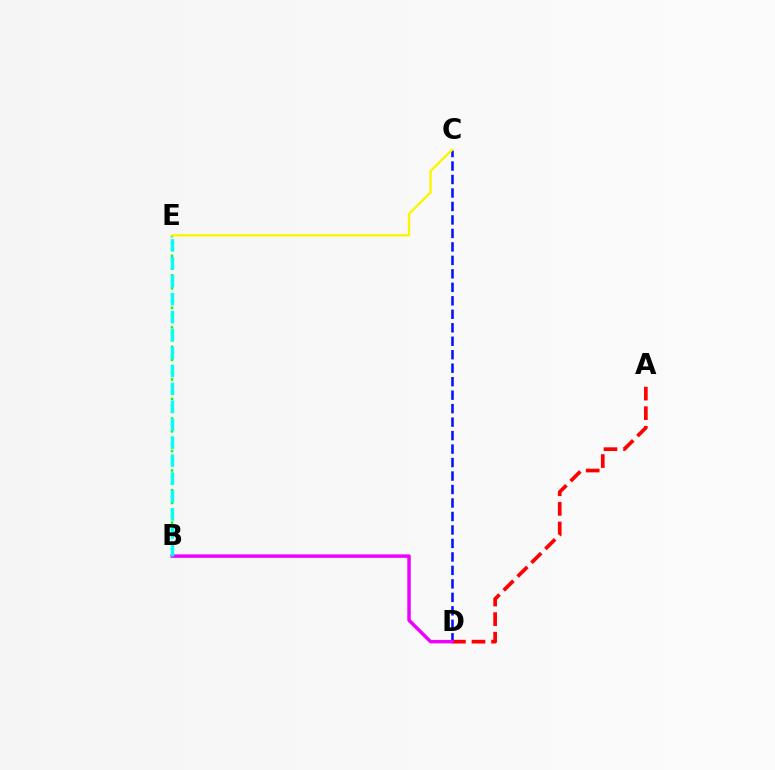{('A', 'D'): [{'color': '#ff0000', 'line_style': 'dashed', 'thickness': 2.66}], ('C', 'D'): [{'color': '#0010ff', 'line_style': 'dashed', 'thickness': 1.83}], ('B', 'E'): [{'color': '#08ff00', 'line_style': 'dotted', 'thickness': 1.77}, {'color': '#00fff6', 'line_style': 'dashed', 'thickness': 2.44}], ('C', 'E'): [{'color': '#fcf500', 'line_style': 'solid', 'thickness': 1.7}], ('B', 'D'): [{'color': '#ee00ff', 'line_style': 'solid', 'thickness': 2.5}]}